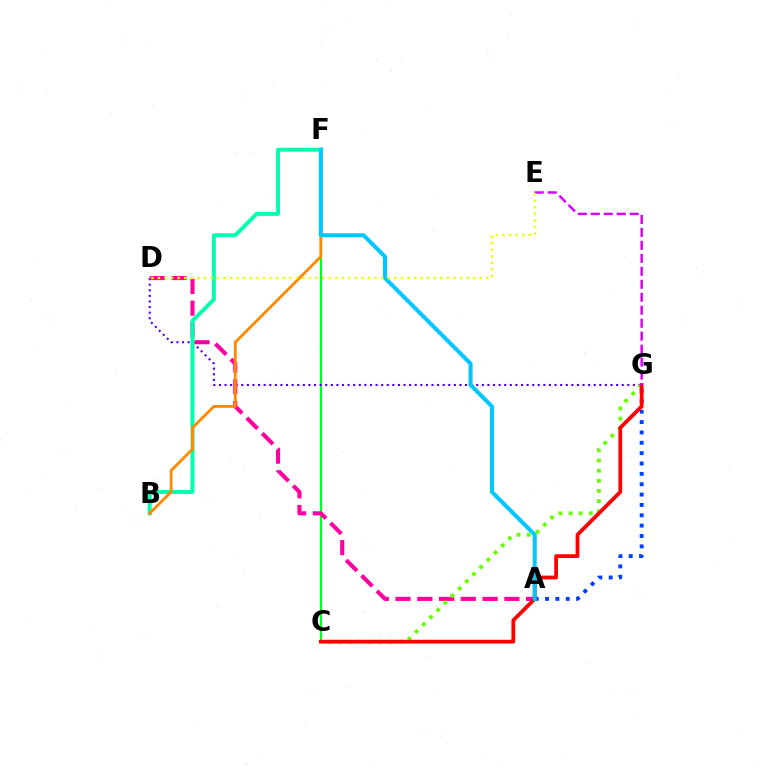{('C', 'F'): [{'color': '#00ff27', 'line_style': 'solid', 'thickness': 1.56}], ('D', 'G'): [{'color': '#4f00ff', 'line_style': 'dotted', 'thickness': 1.52}], ('A', 'D'): [{'color': '#ff00a0', 'line_style': 'dashed', 'thickness': 2.96}], ('B', 'F'): [{'color': '#00ffaf', 'line_style': 'solid', 'thickness': 2.83}, {'color': '#ff8800', 'line_style': 'solid', 'thickness': 2.02}], ('A', 'G'): [{'color': '#003fff', 'line_style': 'dotted', 'thickness': 2.81}], ('C', 'G'): [{'color': '#66ff00', 'line_style': 'dotted', 'thickness': 2.76}, {'color': '#ff0000', 'line_style': 'solid', 'thickness': 2.71}], ('E', 'G'): [{'color': '#d600ff', 'line_style': 'dashed', 'thickness': 1.76}], ('A', 'F'): [{'color': '#00c7ff', 'line_style': 'solid', 'thickness': 2.9}], ('D', 'E'): [{'color': '#eeff00', 'line_style': 'dotted', 'thickness': 1.78}]}